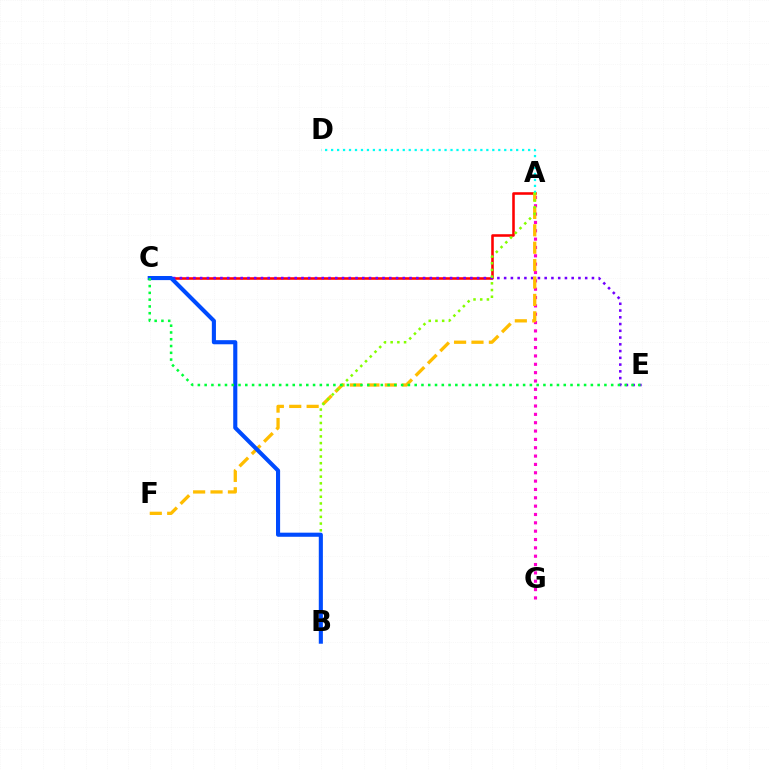{('A', 'C'): [{'color': '#ff0000', 'line_style': 'solid', 'thickness': 1.85}], ('A', 'G'): [{'color': '#ff00cf', 'line_style': 'dotted', 'thickness': 2.27}], ('C', 'E'): [{'color': '#7200ff', 'line_style': 'dotted', 'thickness': 1.84}, {'color': '#00ff39', 'line_style': 'dotted', 'thickness': 1.84}], ('A', 'F'): [{'color': '#ffbd00', 'line_style': 'dashed', 'thickness': 2.36}], ('A', 'D'): [{'color': '#00fff6', 'line_style': 'dotted', 'thickness': 1.62}], ('A', 'B'): [{'color': '#84ff00', 'line_style': 'dotted', 'thickness': 1.82}], ('B', 'C'): [{'color': '#004bff', 'line_style': 'solid', 'thickness': 2.95}]}